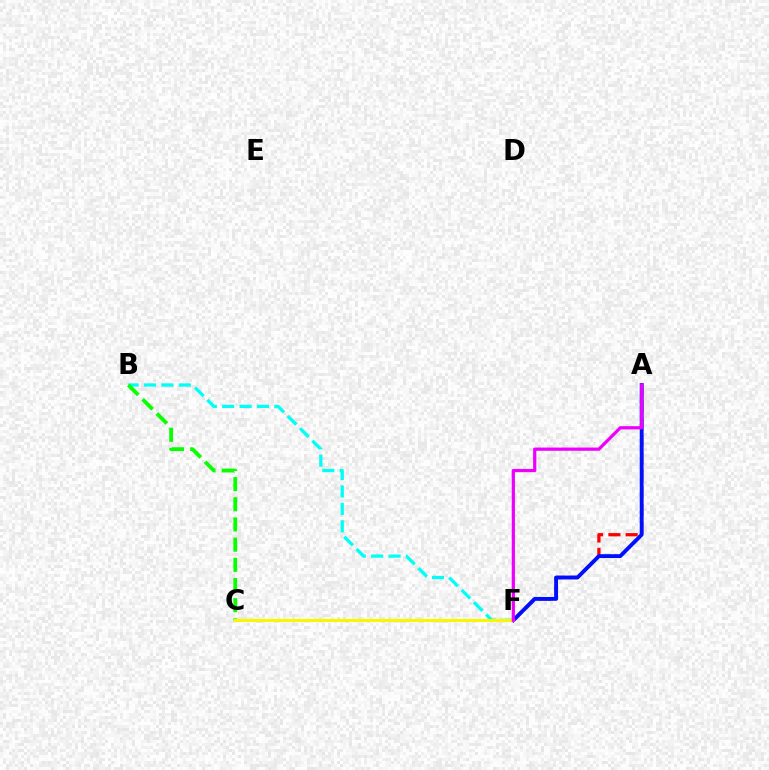{('B', 'F'): [{'color': '#00fff6', 'line_style': 'dashed', 'thickness': 2.36}], ('A', 'F'): [{'color': '#ff0000', 'line_style': 'dashed', 'thickness': 2.35}, {'color': '#0010ff', 'line_style': 'solid', 'thickness': 2.78}, {'color': '#ee00ff', 'line_style': 'solid', 'thickness': 2.32}], ('B', 'C'): [{'color': '#08ff00', 'line_style': 'dashed', 'thickness': 2.74}], ('C', 'F'): [{'color': '#fcf500', 'line_style': 'solid', 'thickness': 2.23}]}